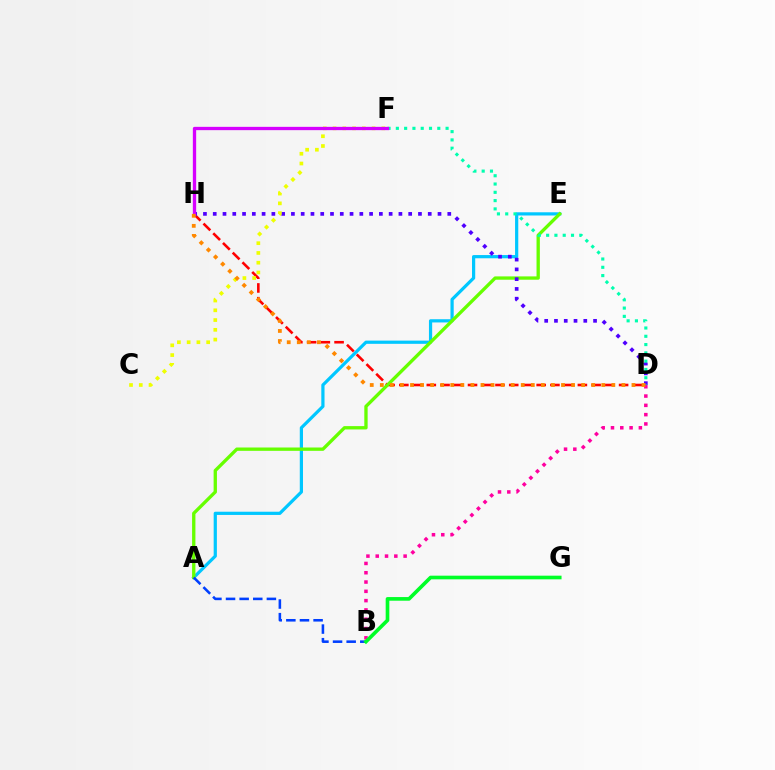{('A', 'E'): [{'color': '#00c7ff', 'line_style': 'solid', 'thickness': 2.32}, {'color': '#66ff00', 'line_style': 'solid', 'thickness': 2.39}], ('B', 'D'): [{'color': '#ff00a0', 'line_style': 'dotted', 'thickness': 2.53}], ('D', 'H'): [{'color': '#ff0000', 'line_style': 'dashed', 'thickness': 1.87}, {'color': '#4f00ff', 'line_style': 'dotted', 'thickness': 2.66}, {'color': '#ff8800', 'line_style': 'dotted', 'thickness': 2.73}], ('A', 'B'): [{'color': '#003fff', 'line_style': 'dashed', 'thickness': 1.85}], ('D', 'F'): [{'color': '#00ffaf', 'line_style': 'dotted', 'thickness': 2.25}], ('C', 'F'): [{'color': '#eeff00', 'line_style': 'dotted', 'thickness': 2.65}], ('F', 'H'): [{'color': '#d600ff', 'line_style': 'solid', 'thickness': 2.38}], ('B', 'G'): [{'color': '#00ff27', 'line_style': 'solid', 'thickness': 2.62}]}